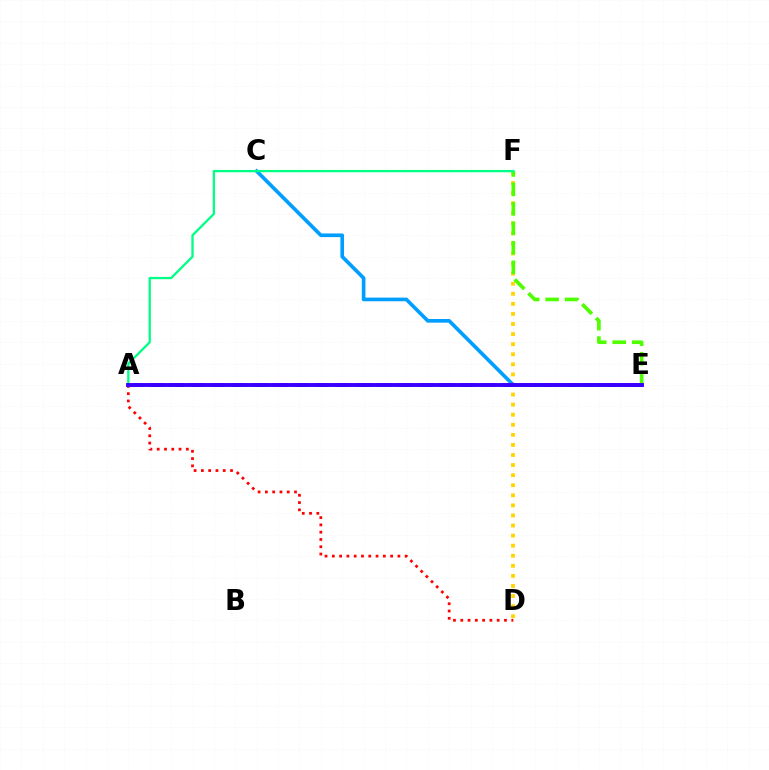{('D', 'F'): [{'color': '#ffd500', 'line_style': 'dotted', 'thickness': 2.74}], ('C', 'E'): [{'color': '#009eff', 'line_style': 'solid', 'thickness': 2.63}], ('A', 'E'): [{'color': '#ff00ed', 'line_style': 'dashed', 'thickness': 2.82}, {'color': '#3700ff', 'line_style': 'solid', 'thickness': 2.8}], ('A', 'D'): [{'color': '#ff0000', 'line_style': 'dotted', 'thickness': 1.98}], ('E', 'F'): [{'color': '#4fff00', 'line_style': 'dashed', 'thickness': 2.65}], ('A', 'F'): [{'color': '#00ff86', 'line_style': 'solid', 'thickness': 1.66}]}